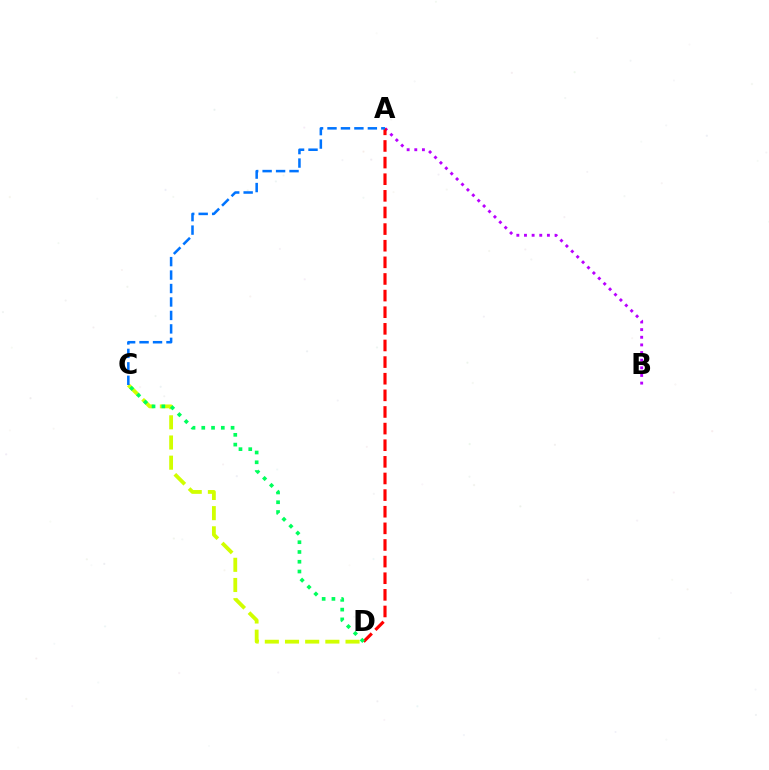{('A', 'B'): [{'color': '#b900ff', 'line_style': 'dotted', 'thickness': 2.08}], ('C', 'D'): [{'color': '#d1ff00', 'line_style': 'dashed', 'thickness': 2.74}, {'color': '#00ff5c', 'line_style': 'dotted', 'thickness': 2.65}], ('A', 'D'): [{'color': '#ff0000', 'line_style': 'dashed', 'thickness': 2.26}], ('A', 'C'): [{'color': '#0074ff', 'line_style': 'dashed', 'thickness': 1.83}]}